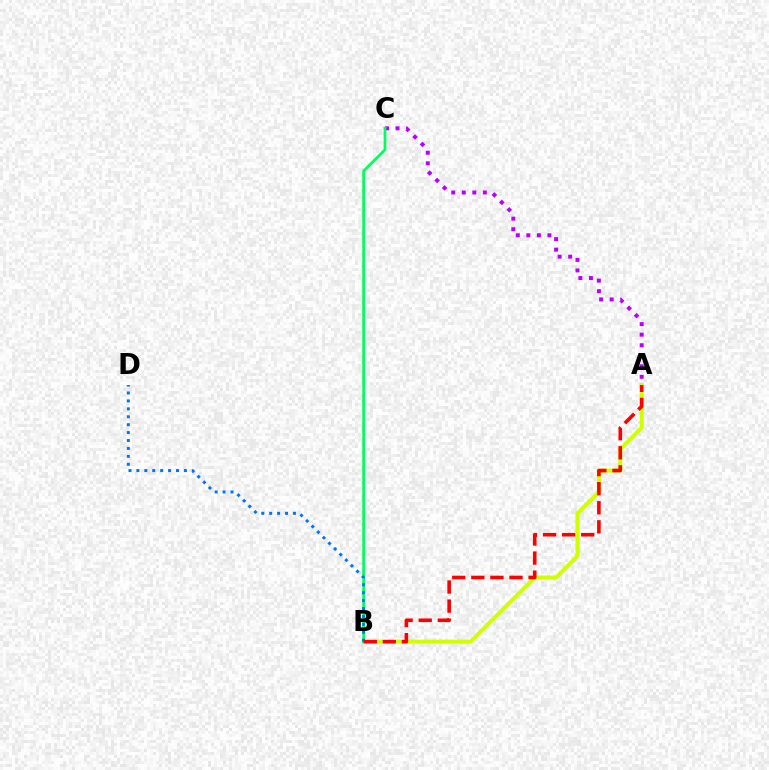{('A', 'C'): [{'color': '#b900ff', 'line_style': 'dotted', 'thickness': 2.86}], ('A', 'B'): [{'color': '#d1ff00', 'line_style': 'solid', 'thickness': 2.88}, {'color': '#ff0000', 'line_style': 'dashed', 'thickness': 2.59}], ('B', 'C'): [{'color': '#00ff5c', 'line_style': 'solid', 'thickness': 1.96}], ('B', 'D'): [{'color': '#0074ff', 'line_style': 'dotted', 'thickness': 2.15}]}